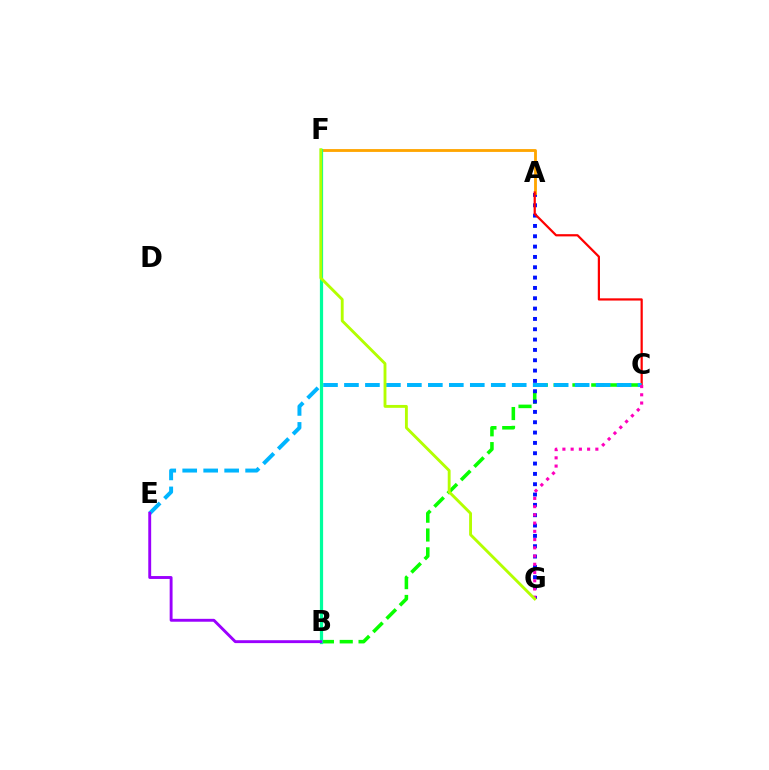{('B', 'C'): [{'color': '#08ff00', 'line_style': 'dashed', 'thickness': 2.56}], ('A', 'G'): [{'color': '#0010ff', 'line_style': 'dotted', 'thickness': 2.81}], ('A', 'F'): [{'color': '#ffa500', 'line_style': 'solid', 'thickness': 2.04}], ('A', 'C'): [{'color': '#ff0000', 'line_style': 'solid', 'thickness': 1.6}], ('C', 'E'): [{'color': '#00b5ff', 'line_style': 'dashed', 'thickness': 2.85}], ('C', 'G'): [{'color': '#ff00bd', 'line_style': 'dotted', 'thickness': 2.24}], ('B', 'F'): [{'color': '#00ff9d', 'line_style': 'solid', 'thickness': 2.33}], ('B', 'E'): [{'color': '#9b00ff', 'line_style': 'solid', 'thickness': 2.08}], ('F', 'G'): [{'color': '#b3ff00', 'line_style': 'solid', 'thickness': 2.07}]}